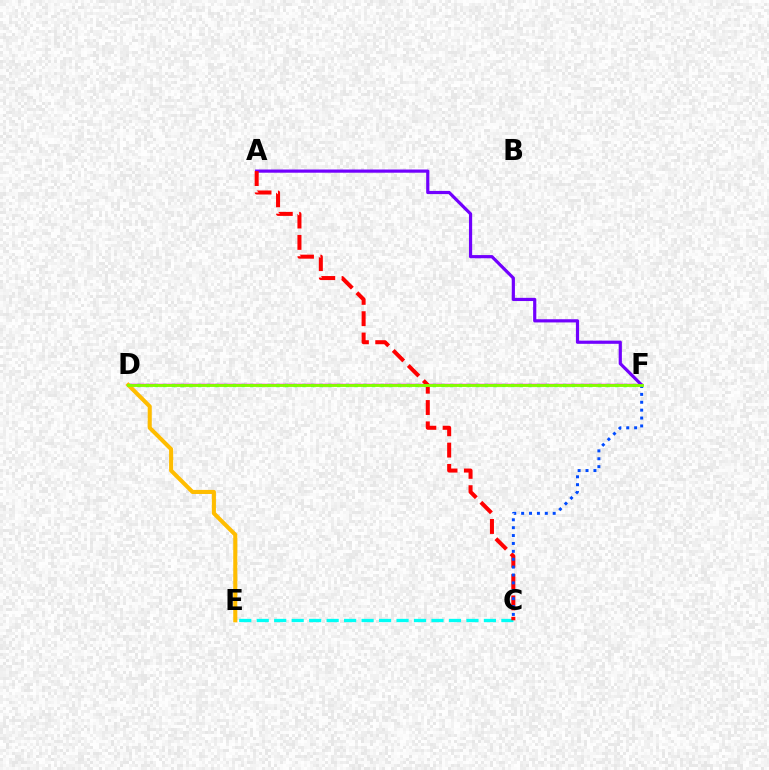{('C', 'E'): [{'color': '#00fff6', 'line_style': 'dashed', 'thickness': 2.37}], ('D', 'F'): [{'color': '#ff00cf', 'line_style': 'solid', 'thickness': 1.76}, {'color': '#00ff39', 'line_style': 'dotted', 'thickness': 2.36}, {'color': '#84ff00', 'line_style': 'solid', 'thickness': 2.06}], ('A', 'F'): [{'color': '#7200ff', 'line_style': 'solid', 'thickness': 2.3}], ('A', 'C'): [{'color': '#ff0000', 'line_style': 'dashed', 'thickness': 2.9}], ('C', 'F'): [{'color': '#004bff', 'line_style': 'dotted', 'thickness': 2.14}], ('D', 'E'): [{'color': '#ffbd00', 'line_style': 'solid', 'thickness': 2.93}]}